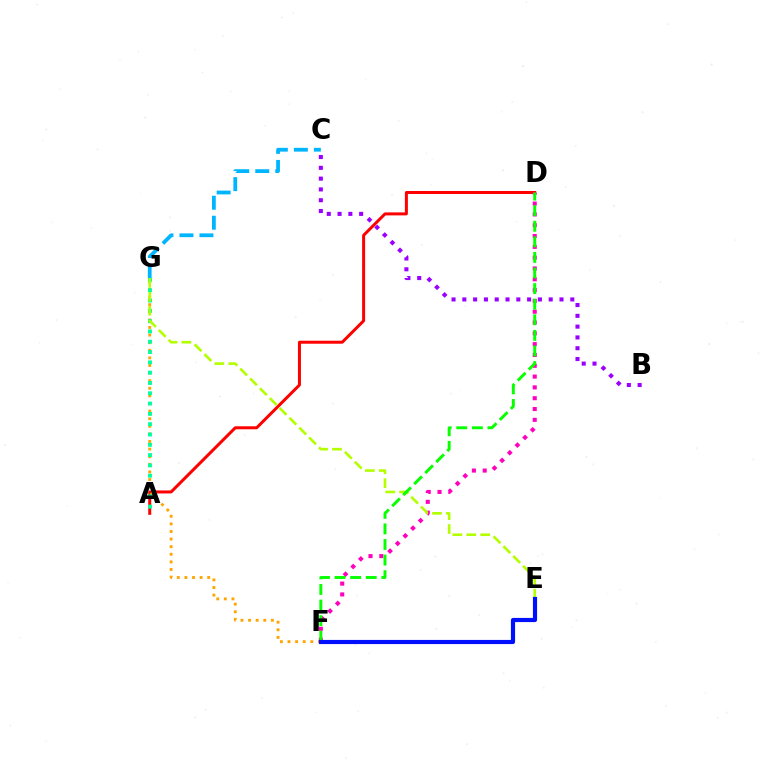{('B', 'C'): [{'color': '#9b00ff', 'line_style': 'dotted', 'thickness': 2.93}], ('A', 'D'): [{'color': '#ff0000', 'line_style': 'solid', 'thickness': 2.16}], ('F', 'G'): [{'color': '#ffa500', 'line_style': 'dotted', 'thickness': 2.07}], ('A', 'G'): [{'color': '#00ff9d', 'line_style': 'dotted', 'thickness': 2.8}], ('D', 'F'): [{'color': '#ff00bd', 'line_style': 'dotted', 'thickness': 2.94}, {'color': '#08ff00', 'line_style': 'dashed', 'thickness': 2.12}], ('E', 'G'): [{'color': '#b3ff00', 'line_style': 'dashed', 'thickness': 1.89}], ('E', 'F'): [{'color': '#0010ff', 'line_style': 'solid', 'thickness': 2.99}], ('C', 'G'): [{'color': '#00b5ff', 'line_style': 'dashed', 'thickness': 2.72}]}